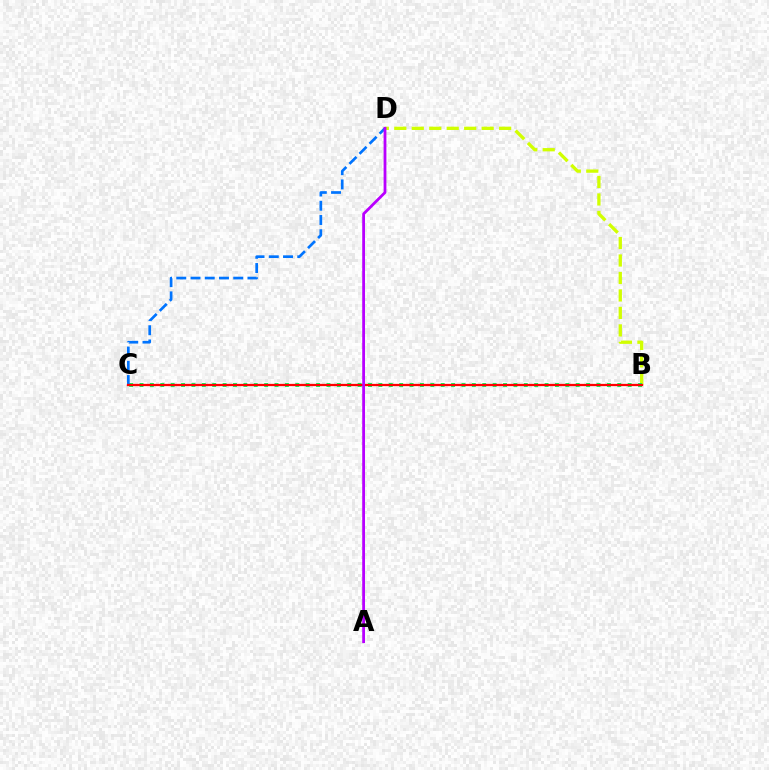{('B', 'D'): [{'color': '#d1ff00', 'line_style': 'dashed', 'thickness': 2.37}], ('B', 'C'): [{'color': '#00ff5c', 'line_style': 'dotted', 'thickness': 2.82}, {'color': '#ff0000', 'line_style': 'solid', 'thickness': 1.64}], ('C', 'D'): [{'color': '#0074ff', 'line_style': 'dashed', 'thickness': 1.93}], ('A', 'D'): [{'color': '#b900ff', 'line_style': 'solid', 'thickness': 2.01}]}